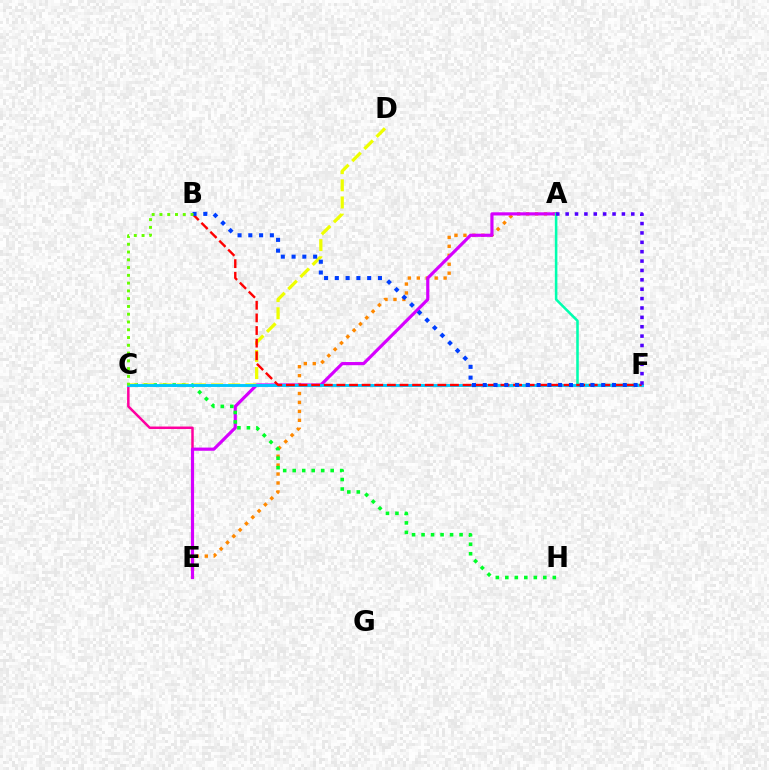{('C', 'E'): [{'color': '#ff00a0', 'line_style': 'solid', 'thickness': 1.8}], ('A', 'E'): [{'color': '#ff8800', 'line_style': 'dotted', 'thickness': 2.43}, {'color': '#d600ff', 'line_style': 'solid', 'thickness': 2.28}], ('A', 'F'): [{'color': '#00ffaf', 'line_style': 'solid', 'thickness': 1.84}, {'color': '#4f00ff', 'line_style': 'dotted', 'thickness': 2.55}], ('C', 'H'): [{'color': '#00ff27', 'line_style': 'dotted', 'thickness': 2.58}], ('C', 'D'): [{'color': '#eeff00', 'line_style': 'dashed', 'thickness': 2.33}], ('C', 'F'): [{'color': '#00c7ff', 'line_style': 'solid', 'thickness': 2.09}], ('B', 'F'): [{'color': '#ff0000', 'line_style': 'dashed', 'thickness': 1.71}, {'color': '#003fff', 'line_style': 'dotted', 'thickness': 2.93}], ('B', 'C'): [{'color': '#66ff00', 'line_style': 'dotted', 'thickness': 2.11}]}